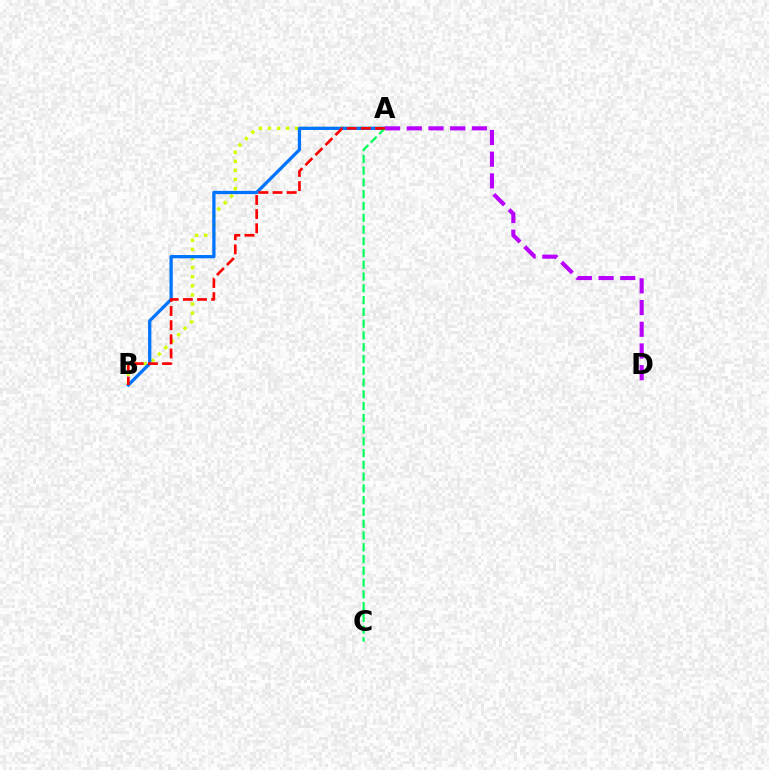{('A', 'B'): [{'color': '#d1ff00', 'line_style': 'dotted', 'thickness': 2.47}, {'color': '#0074ff', 'line_style': 'solid', 'thickness': 2.36}, {'color': '#ff0000', 'line_style': 'dashed', 'thickness': 1.92}], ('A', 'D'): [{'color': '#b900ff', 'line_style': 'dashed', 'thickness': 2.95}], ('A', 'C'): [{'color': '#00ff5c', 'line_style': 'dashed', 'thickness': 1.6}]}